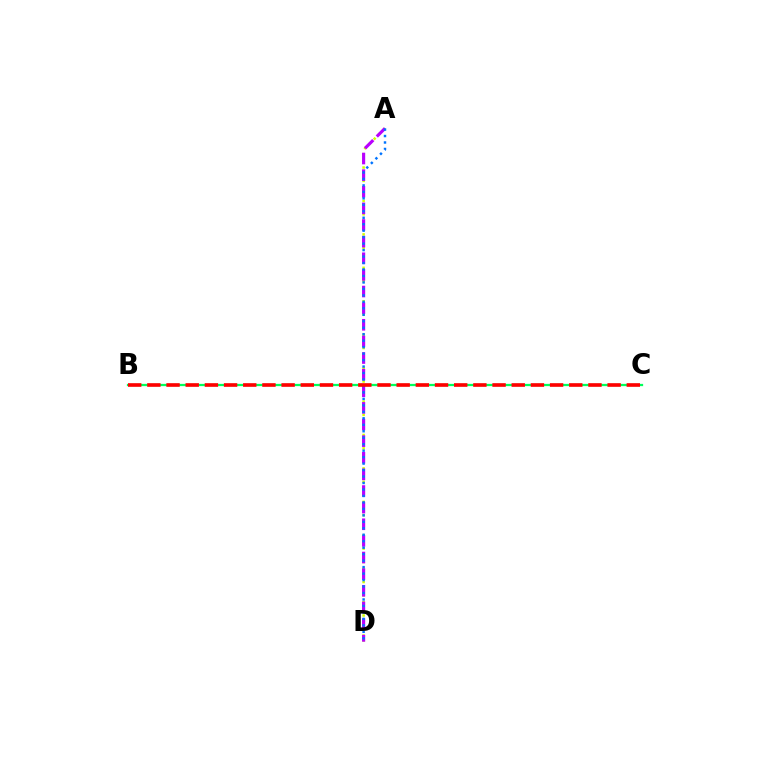{('A', 'D'): [{'color': '#d1ff00', 'line_style': 'dotted', 'thickness': 1.82}, {'color': '#b900ff', 'line_style': 'dashed', 'thickness': 2.26}, {'color': '#0074ff', 'line_style': 'dotted', 'thickness': 1.76}], ('B', 'C'): [{'color': '#00ff5c', 'line_style': 'solid', 'thickness': 1.63}, {'color': '#ff0000', 'line_style': 'dashed', 'thickness': 2.61}]}